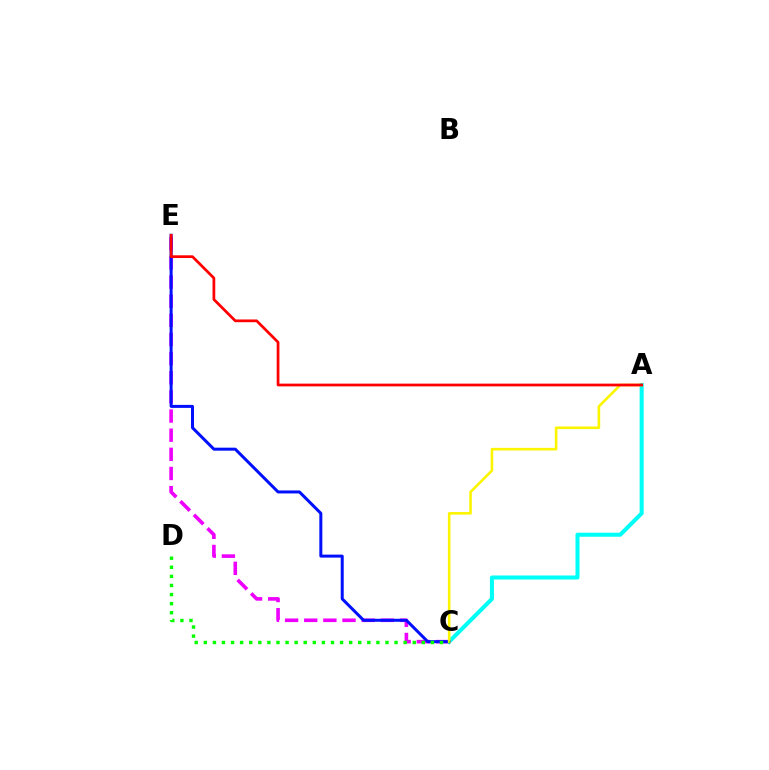{('C', 'E'): [{'color': '#ee00ff', 'line_style': 'dashed', 'thickness': 2.6}, {'color': '#0010ff', 'line_style': 'solid', 'thickness': 2.16}], ('A', 'C'): [{'color': '#00fff6', 'line_style': 'solid', 'thickness': 2.91}, {'color': '#fcf500', 'line_style': 'solid', 'thickness': 1.87}], ('C', 'D'): [{'color': '#08ff00', 'line_style': 'dotted', 'thickness': 2.47}], ('A', 'E'): [{'color': '#ff0000', 'line_style': 'solid', 'thickness': 1.97}]}